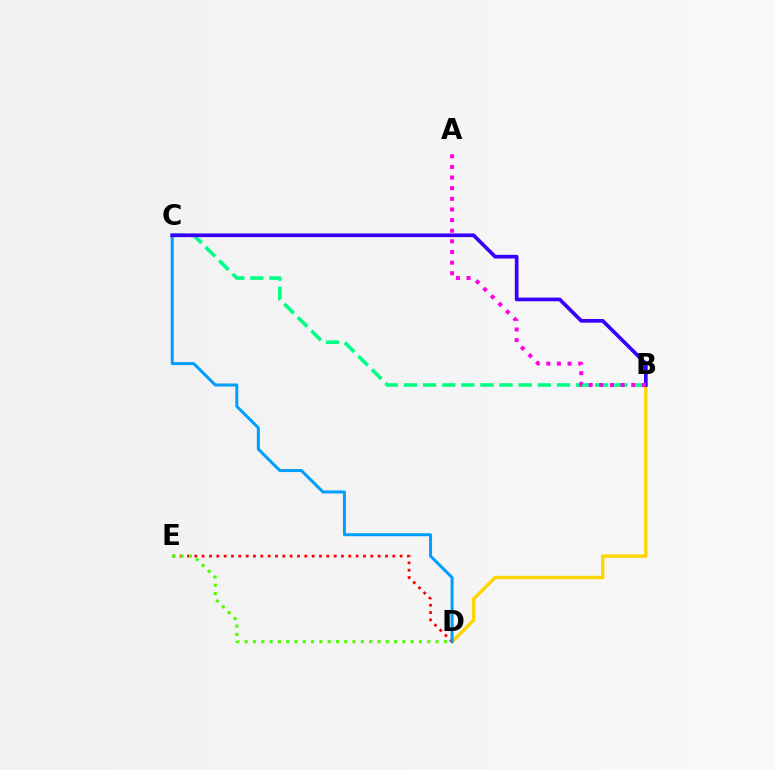{('B', 'D'): [{'color': '#ffd500', 'line_style': 'solid', 'thickness': 2.44}], ('D', 'E'): [{'color': '#ff0000', 'line_style': 'dotted', 'thickness': 1.99}, {'color': '#4fff00', 'line_style': 'dotted', 'thickness': 2.25}], ('B', 'C'): [{'color': '#00ff86', 'line_style': 'dashed', 'thickness': 2.6}, {'color': '#3700ff', 'line_style': 'solid', 'thickness': 2.65}], ('C', 'D'): [{'color': '#009eff', 'line_style': 'solid', 'thickness': 2.16}], ('A', 'B'): [{'color': '#ff00ed', 'line_style': 'dotted', 'thickness': 2.89}]}